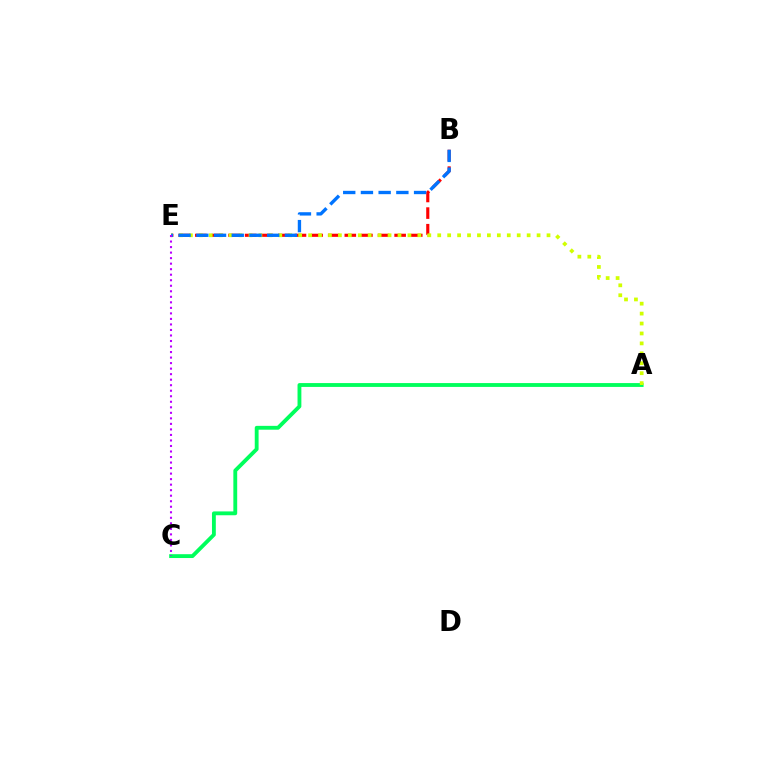{('B', 'E'): [{'color': '#ff0000', 'line_style': 'dashed', 'thickness': 2.26}, {'color': '#0074ff', 'line_style': 'dashed', 'thickness': 2.41}], ('A', 'C'): [{'color': '#00ff5c', 'line_style': 'solid', 'thickness': 2.77}], ('A', 'E'): [{'color': '#d1ff00', 'line_style': 'dotted', 'thickness': 2.7}], ('C', 'E'): [{'color': '#b900ff', 'line_style': 'dotted', 'thickness': 1.5}]}